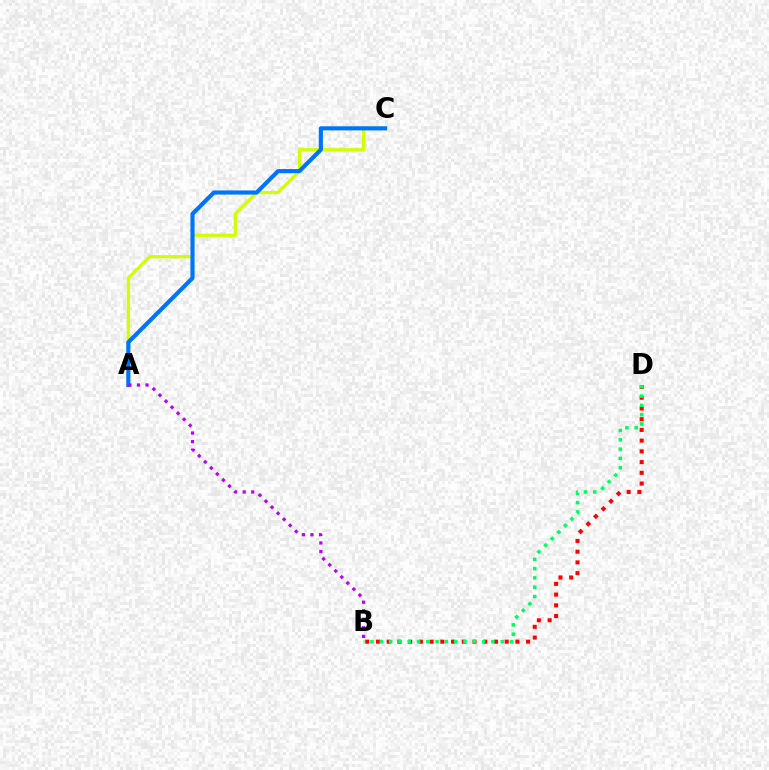{('A', 'C'): [{'color': '#d1ff00', 'line_style': 'solid', 'thickness': 2.31}, {'color': '#0074ff', 'line_style': 'solid', 'thickness': 2.98}], ('B', 'D'): [{'color': '#ff0000', 'line_style': 'dotted', 'thickness': 2.91}, {'color': '#00ff5c', 'line_style': 'dotted', 'thickness': 2.53}], ('A', 'B'): [{'color': '#b900ff', 'line_style': 'dotted', 'thickness': 2.32}]}